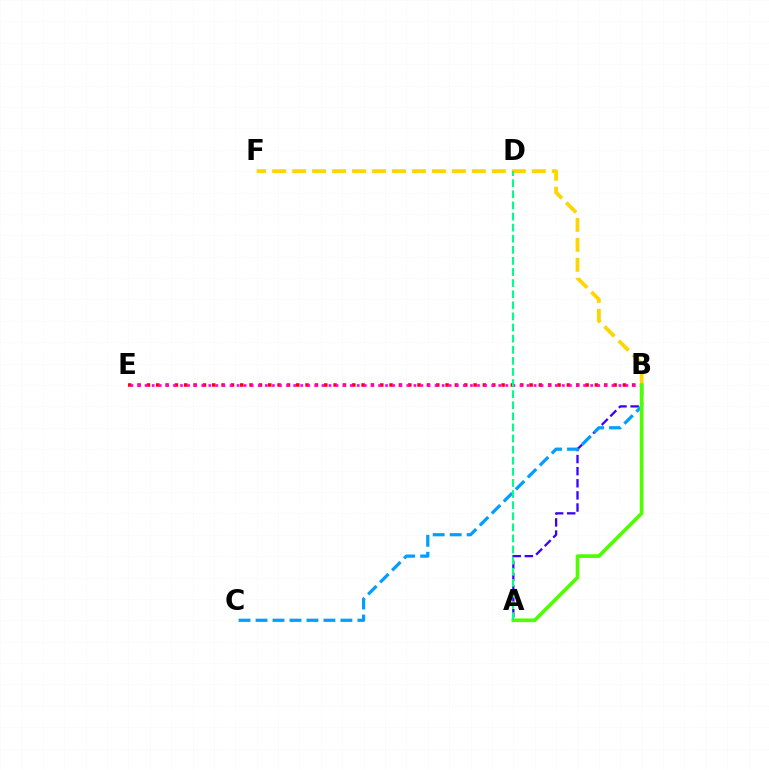{('B', 'E'): [{'color': '#ff0000', 'line_style': 'dotted', 'thickness': 2.54}, {'color': '#ff00ed', 'line_style': 'dotted', 'thickness': 1.92}], ('B', 'F'): [{'color': '#ffd500', 'line_style': 'dashed', 'thickness': 2.71}], ('A', 'B'): [{'color': '#3700ff', 'line_style': 'dashed', 'thickness': 1.64}, {'color': '#4fff00', 'line_style': 'solid', 'thickness': 2.64}], ('B', 'C'): [{'color': '#009eff', 'line_style': 'dashed', 'thickness': 2.31}], ('A', 'D'): [{'color': '#00ff86', 'line_style': 'dashed', 'thickness': 1.51}]}